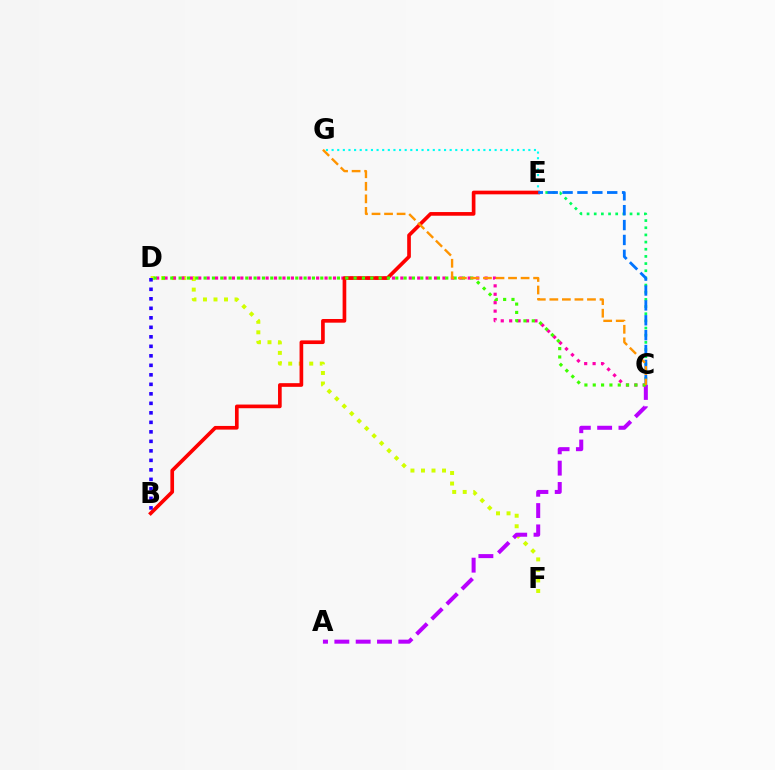{('E', 'G'): [{'color': '#00fff6', 'line_style': 'dotted', 'thickness': 1.53}], ('D', 'F'): [{'color': '#d1ff00', 'line_style': 'dotted', 'thickness': 2.86}], ('C', 'E'): [{'color': '#00ff5c', 'line_style': 'dotted', 'thickness': 1.95}, {'color': '#0074ff', 'line_style': 'dashed', 'thickness': 2.02}], ('A', 'C'): [{'color': '#b900ff', 'line_style': 'dashed', 'thickness': 2.9}], ('C', 'D'): [{'color': '#ff00ac', 'line_style': 'dotted', 'thickness': 2.29}, {'color': '#3dff00', 'line_style': 'dotted', 'thickness': 2.26}], ('B', 'E'): [{'color': '#ff0000', 'line_style': 'solid', 'thickness': 2.64}], ('B', 'D'): [{'color': '#2500ff', 'line_style': 'dotted', 'thickness': 2.58}], ('C', 'G'): [{'color': '#ff9400', 'line_style': 'dashed', 'thickness': 1.7}]}